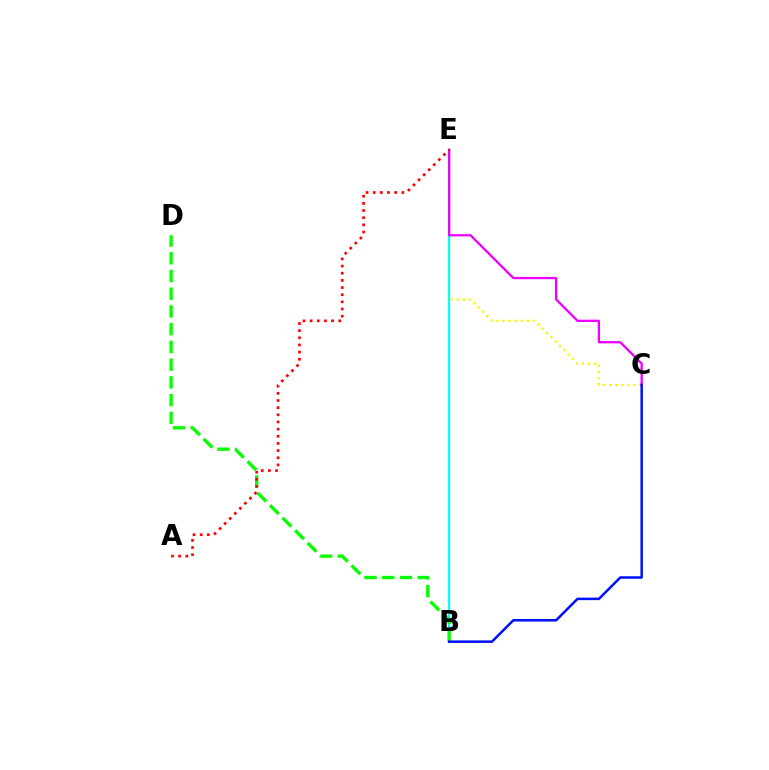{('C', 'E'): [{'color': '#fcf500', 'line_style': 'dotted', 'thickness': 1.65}, {'color': '#ee00ff', 'line_style': 'solid', 'thickness': 1.65}], ('B', 'E'): [{'color': '#00fff6', 'line_style': 'solid', 'thickness': 1.63}], ('B', 'D'): [{'color': '#08ff00', 'line_style': 'dashed', 'thickness': 2.41}], ('B', 'C'): [{'color': '#0010ff', 'line_style': 'solid', 'thickness': 1.81}], ('A', 'E'): [{'color': '#ff0000', 'line_style': 'dotted', 'thickness': 1.94}]}